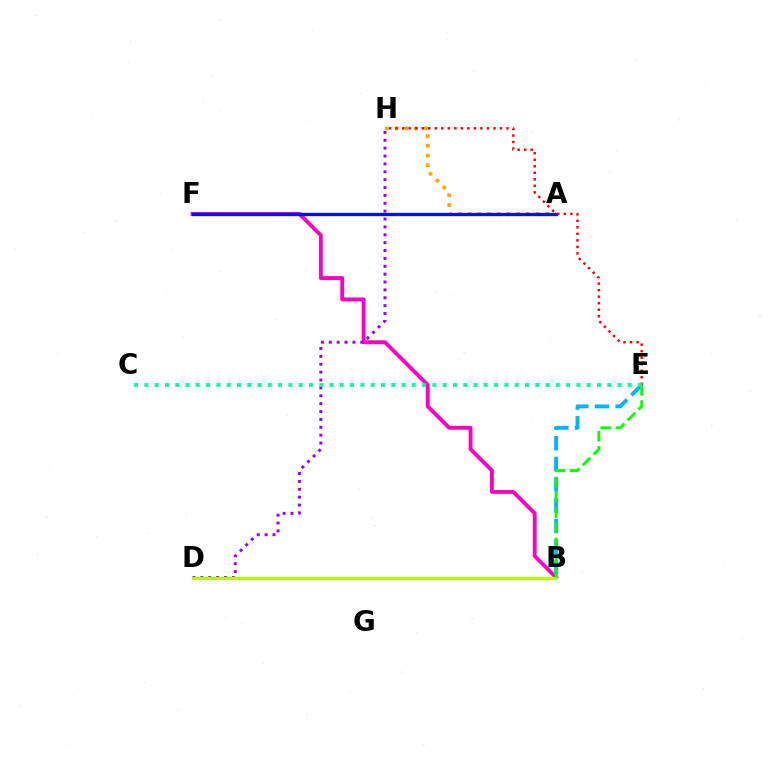{('B', 'F'): [{'color': '#ff00bd', 'line_style': 'solid', 'thickness': 2.78}], ('A', 'H'): [{'color': '#ffa500', 'line_style': 'dotted', 'thickness': 2.64}], ('B', 'E'): [{'color': '#00b5ff', 'line_style': 'dashed', 'thickness': 2.81}, {'color': '#08ff00', 'line_style': 'dashed', 'thickness': 2.07}], ('D', 'H'): [{'color': '#9b00ff', 'line_style': 'dotted', 'thickness': 2.14}], ('A', 'F'): [{'color': '#0010ff', 'line_style': 'solid', 'thickness': 2.37}], ('B', 'D'): [{'color': '#b3ff00', 'line_style': 'solid', 'thickness': 2.37}], ('E', 'H'): [{'color': '#ff0000', 'line_style': 'dotted', 'thickness': 1.77}], ('C', 'E'): [{'color': '#00ff9d', 'line_style': 'dotted', 'thickness': 2.79}]}